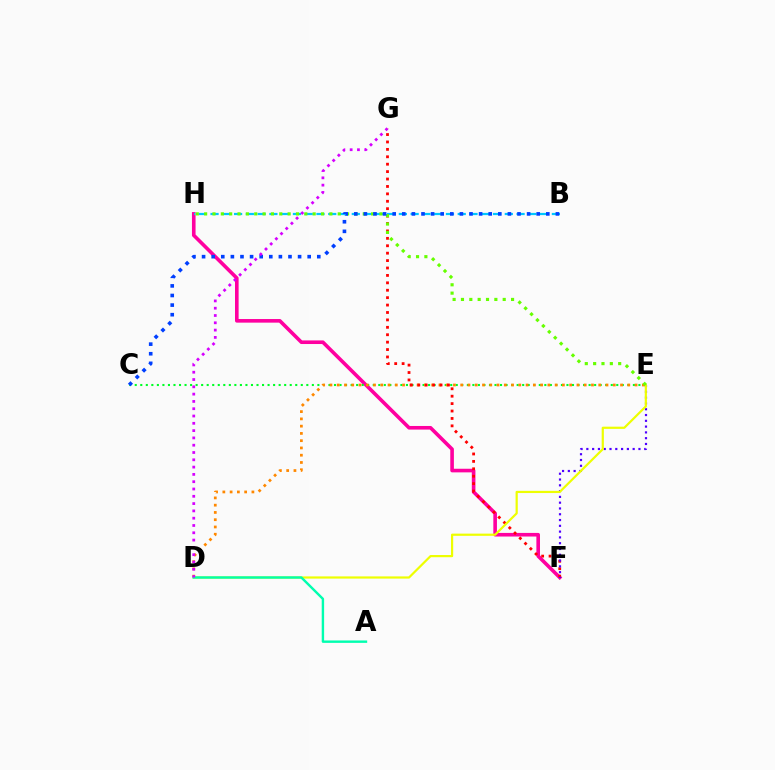{('F', 'H'): [{'color': '#ff00a0', 'line_style': 'solid', 'thickness': 2.6}], ('C', 'E'): [{'color': '#00ff27', 'line_style': 'dotted', 'thickness': 1.5}], ('D', 'E'): [{'color': '#ff8800', 'line_style': 'dotted', 'thickness': 1.97}, {'color': '#eeff00', 'line_style': 'solid', 'thickness': 1.59}], ('B', 'H'): [{'color': '#00c7ff', 'line_style': 'dashed', 'thickness': 1.6}], ('F', 'G'): [{'color': '#ff0000', 'line_style': 'dotted', 'thickness': 2.01}], ('E', 'F'): [{'color': '#4f00ff', 'line_style': 'dotted', 'thickness': 1.57}], ('E', 'H'): [{'color': '#66ff00', 'line_style': 'dotted', 'thickness': 2.27}], ('B', 'C'): [{'color': '#003fff', 'line_style': 'dotted', 'thickness': 2.61}], ('A', 'D'): [{'color': '#00ffaf', 'line_style': 'solid', 'thickness': 1.73}], ('D', 'G'): [{'color': '#d600ff', 'line_style': 'dotted', 'thickness': 1.98}]}